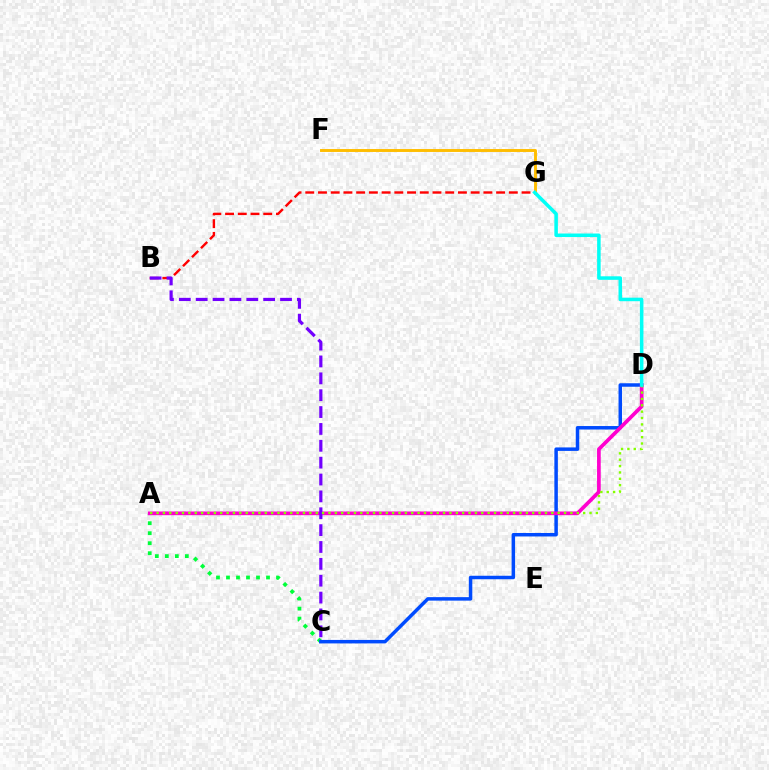{('A', 'C'): [{'color': '#00ff39', 'line_style': 'dotted', 'thickness': 2.72}], ('C', 'D'): [{'color': '#004bff', 'line_style': 'solid', 'thickness': 2.51}], ('A', 'D'): [{'color': '#ff00cf', 'line_style': 'solid', 'thickness': 2.66}, {'color': '#84ff00', 'line_style': 'dotted', 'thickness': 1.73}], ('B', 'G'): [{'color': '#ff0000', 'line_style': 'dashed', 'thickness': 1.73}], ('B', 'C'): [{'color': '#7200ff', 'line_style': 'dashed', 'thickness': 2.29}], ('F', 'G'): [{'color': '#ffbd00', 'line_style': 'solid', 'thickness': 2.11}], ('D', 'G'): [{'color': '#00fff6', 'line_style': 'solid', 'thickness': 2.54}]}